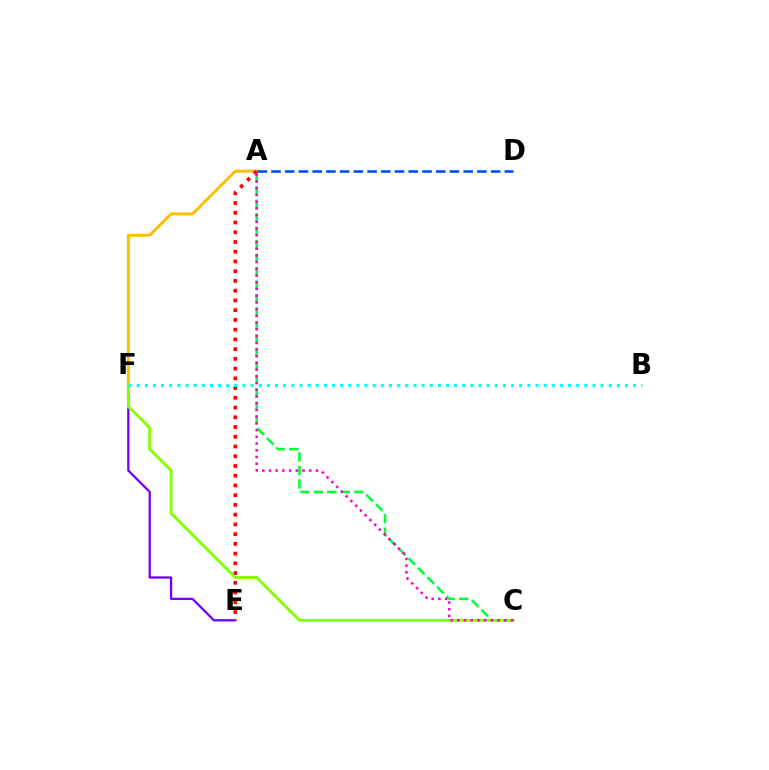{('E', 'F'): [{'color': '#7200ff', 'line_style': 'solid', 'thickness': 1.64}], ('A', 'C'): [{'color': '#00ff39', 'line_style': 'dashed', 'thickness': 1.83}, {'color': '#ff00cf', 'line_style': 'dotted', 'thickness': 1.83}], ('A', 'F'): [{'color': '#ffbd00', 'line_style': 'solid', 'thickness': 2.1}], ('A', 'E'): [{'color': '#ff0000', 'line_style': 'dotted', 'thickness': 2.65}], ('C', 'F'): [{'color': '#84ff00', 'line_style': 'solid', 'thickness': 2.08}], ('A', 'D'): [{'color': '#004bff', 'line_style': 'dashed', 'thickness': 1.86}], ('B', 'F'): [{'color': '#00fff6', 'line_style': 'dotted', 'thickness': 2.21}]}